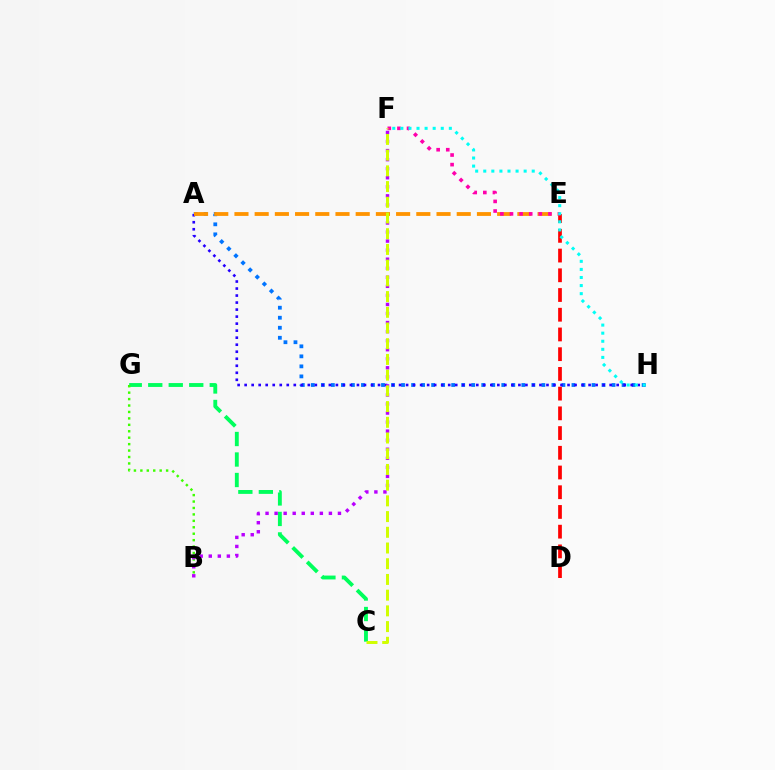{('C', 'G'): [{'color': '#00ff5c', 'line_style': 'dashed', 'thickness': 2.78}], ('A', 'H'): [{'color': '#0074ff', 'line_style': 'dotted', 'thickness': 2.72}, {'color': '#2500ff', 'line_style': 'dotted', 'thickness': 1.91}], ('B', 'G'): [{'color': '#3dff00', 'line_style': 'dotted', 'thickness': 1.75}], ('B', 'F'): [{'color': '#b900ff', 'line_style': 'dotted', 'thickness': 2.46}], ('A', 'E'): [{'color': '#ff9400', 'line_style': 'dashed', 'thickness': 2.75}], ('D', 'E'): [{'color': '#ff0000', 'line_style': 'dashed', 'thickness': 2.68}], ('E', 'F'): [{'color': '#ff00ac', 'line_style': 'dotted', 'thickness': 2.61}], ('F', 'H'): [{'color': '#00fff6', 'line_style': 'dotted', 'thickness': 2.2}], ('C', 'F'): [{'color': '#d1ff00', 'line_style': 'dashed', 'thickness': 2.13}]}